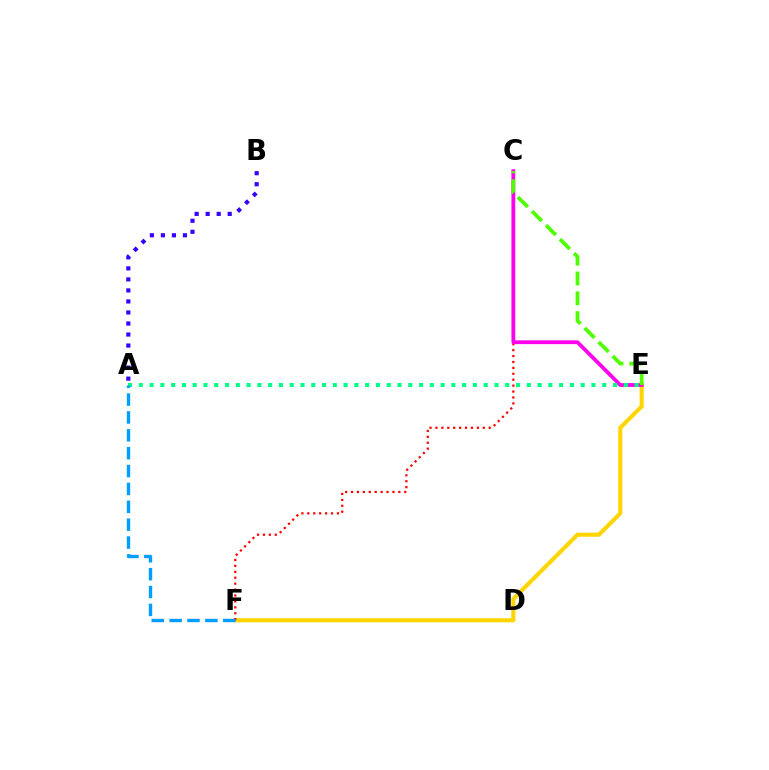{('E', 'F'): [{'color': '#ffd500', 'line_style': 'solid', 'thickness': 2.94}], ('C', 'F'): [{'color': '#ff0000', 'line_style': 'dotted', 'thickness': 1.61}], ('A', 'B'): [{'color': '#3700ff', 'line_style': 'dotted', 'thickness': 3.0}], ('C', 'E'): [{'color': '#ff00ed', 'line_style': 'solid', 'thickness': 2.73}, {'color': '#4fff00', 'line_style': 'dashed', 'thickness': 2.69}], ('A', 'E'): [{'color': '#00ff86', 'line_style': 'dotted', 'thickness': 2.93}], ('A', 'F'): [{'color': '#009eff', 'line_style': 'dashed', 'thickness': 2.43}]}